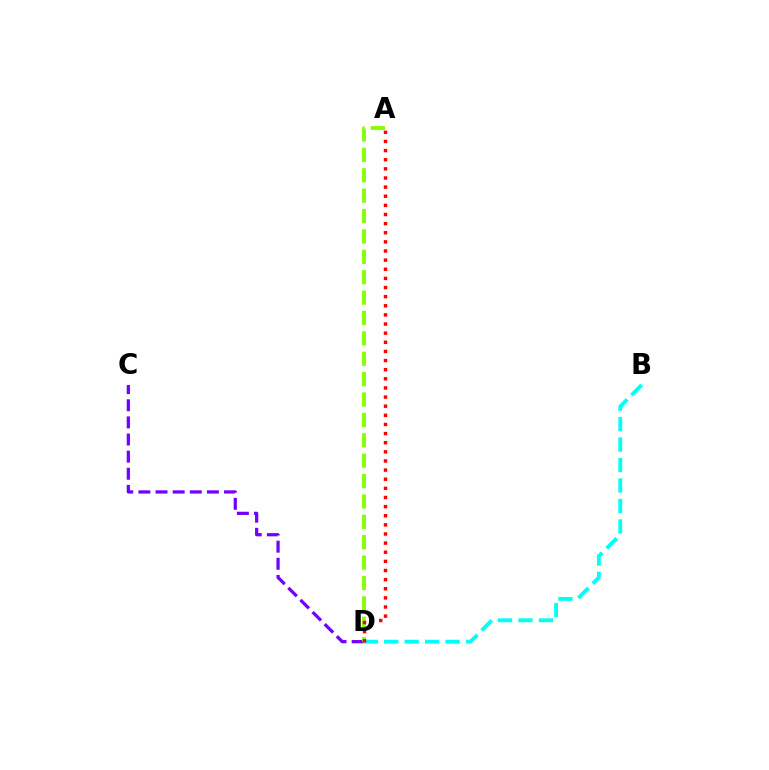{('C', 'D'): [{'color': '#7200ff', 'line_style': 'dashed', 'thickness': 2.33}], ('B', 'D'): [{'color': '#00fff6', 'line_style': 'dashed', 'thickness': 2.78}], ('A', 'D'): [{'color': '#84ff00', 'line_style': 'dashed', 'thickness': 2.77}, {'color': '#ff0000', 'line_style': 'dotted', 'thickness': 2.48}]}